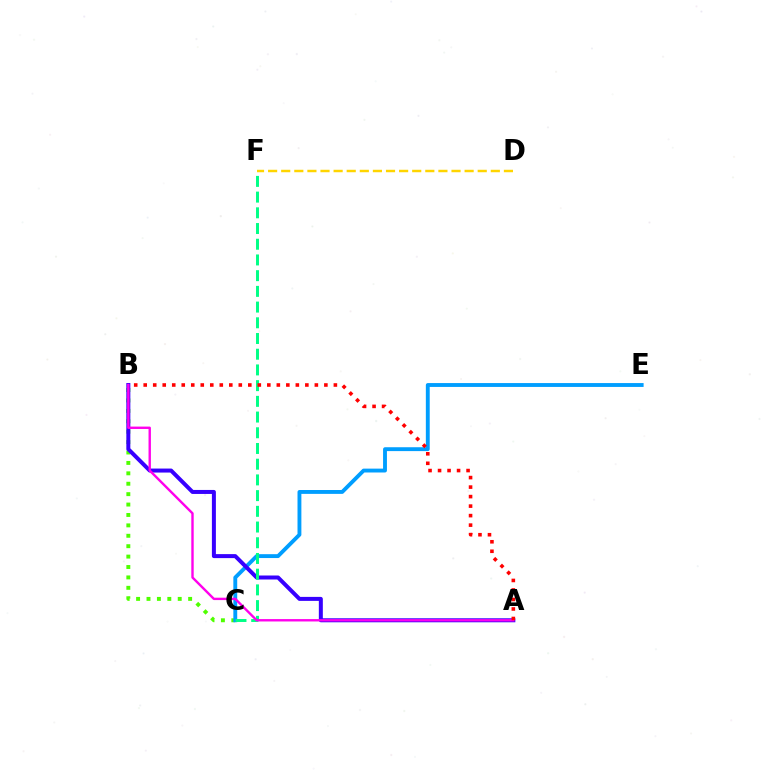{('B', 'C'): [{'color': '#4fff00', 'line_style': 'dotted', 'thickness': 2.83}], ('C', 'E'): [{'color': '#009eff', 'line_style': 'solid', 'thickness': 2.79}], ('A', 'B'): [{'color': '#3700ff', 'line_style': 'solid', 'thickness': 2.88}, {'color': '#ff00ed', 'line_style': 'solid', 'thickness': 1.72}, {'color': '#ff0000', 'line_style': 'dotted', 'thickness': 2.58}], ('C', 'F'): [{'color': '#00ff86', 'line_style': 'dashed', 'thickness': 2.13}], ('D', 'F'): [{'color': '#ffd500', 'line_style': 'dashed', 'thickness': 1.78}]}